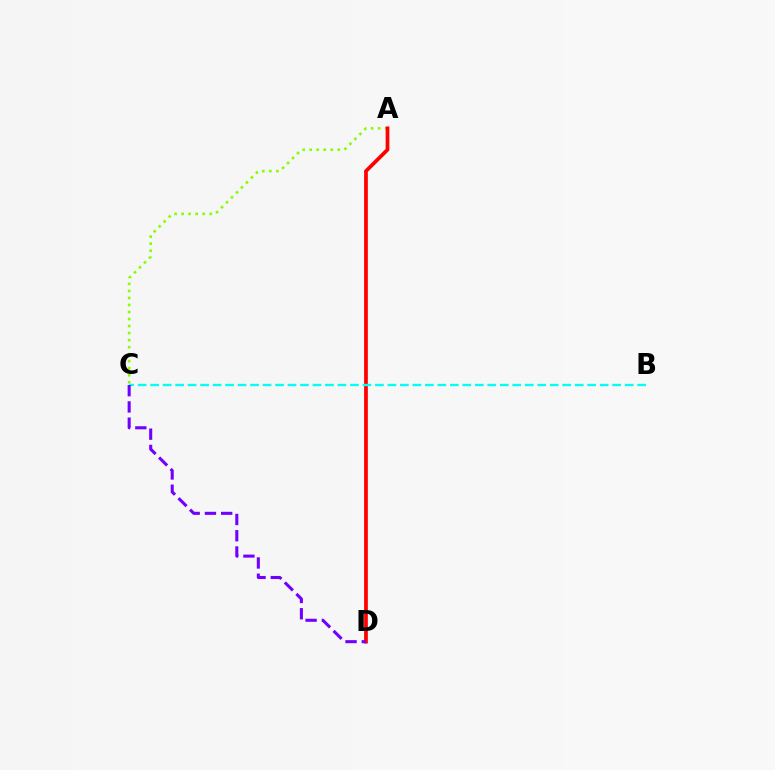{('A', 'C'): [{'color': '#84ff00', 'line_style': 'dotted', 'thickness': 1.91}], ('A', 'D'): [{'color': '#ff0000', 'line_style': 'solid', 'thickness': 2.68}], ('B', 'C'): [{'color': '#00fff6', 'line_style': 'dashed', 'thickness': 1.7}], ('C', 'D'): [{'color': '#7200ff', 'line_style': 'dashed', 'thickness': 2.21}]}